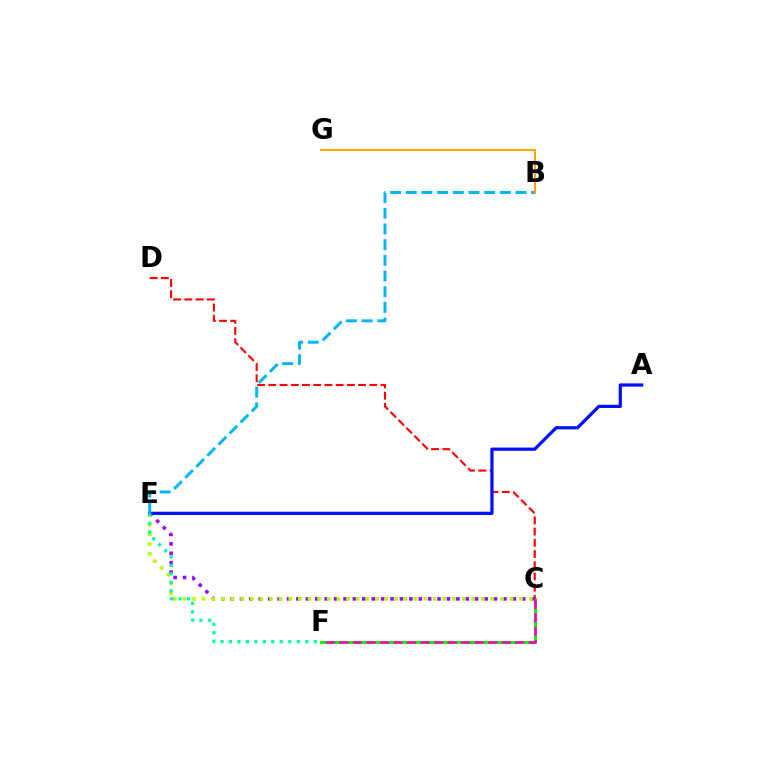{('C', 'F'): [{'color': '#08ff00', 'line_style': 'solid', 'thickness': 2.22}, {'color': '#ff00bd', 'line_style': 'dashed', 'thickness': 1.84}], ('C', 'D'): [{'color': '#ff0000', 'line_style': 'dashed', 'thickness': 1.52}], ('C', 'E'): [{'color': '#9b00ff', 'line_style': 'dotted', 'thickness': 2.56}, {'color': '#b3ff00', 'line_style': 'dotted', 'thickness': 2.61}], ('A', 'E'): [{'color': '#0010ff', 'line_style': 'solid', 'thickness': 2.32}], ('E', 'F'): [{'color': '#00ff9d', 'line_style': 'dotted', 'thickness': 2.3}], ('B', 'E'): [{'color': '#00b5ff', 'line_style': 'dashed', 'thickness': 2.13}], ('B', 'G'): [{'color': '#ffa500', 'line_style': 'solid', 'thickness': 1.53}]}